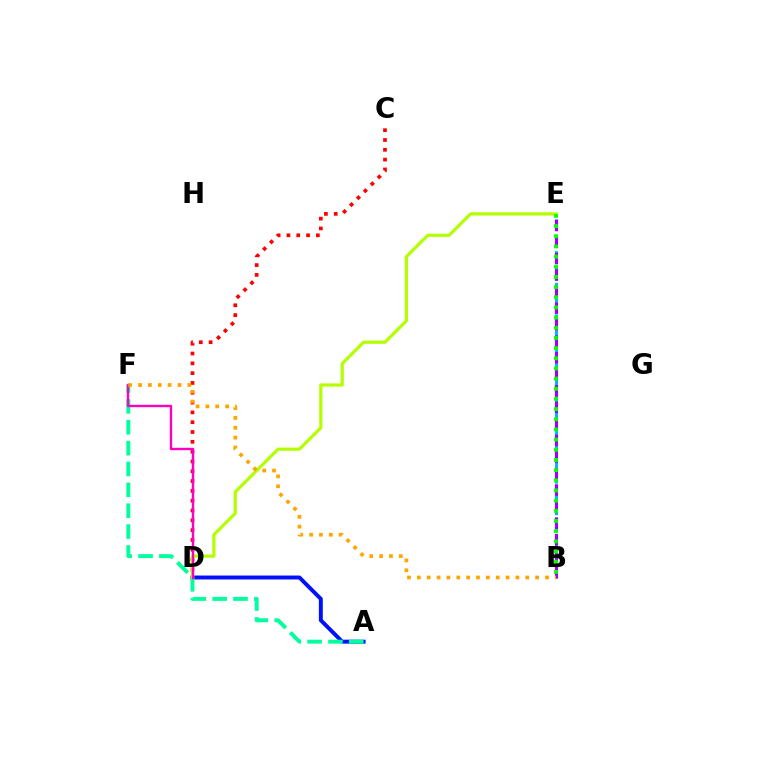{('A', 'D'): [{'color': '#0010ff', 'line_style': 'solid', 'thickness': 2.83}], ('A', 'F'): [{'color': '#00ff9d', 'line_style': 'dashed', 'thickness': 2.83}], ('B', 'E'): [{'color': '#00b5ff', 'line_style': 'dashed', 'thickness': 2.15}, {'color': '#9b00ff', 'line_style': 'dashed', 'thickness': 2.25}, {'color': '#08ff00', 'line_style': 'dotted', 'thickness': 2.76}], ('C', 'D'): [{'color': '#ff0000', 'line_style': 'dotted', 'thickness': 2.67}], ('D', 'E'): [{'color': '#b3ff00', 'line_style': 'solid', 'thickness': 2.3}], ('D', 'F'): [{'color': '#ff00bd', 'line_style': 'solid', 'thickness': 1.72}], ('B', 'F'): [{'color': '#ffa500', 'line_style': 'dotted', 'thickness': 2.68}]}